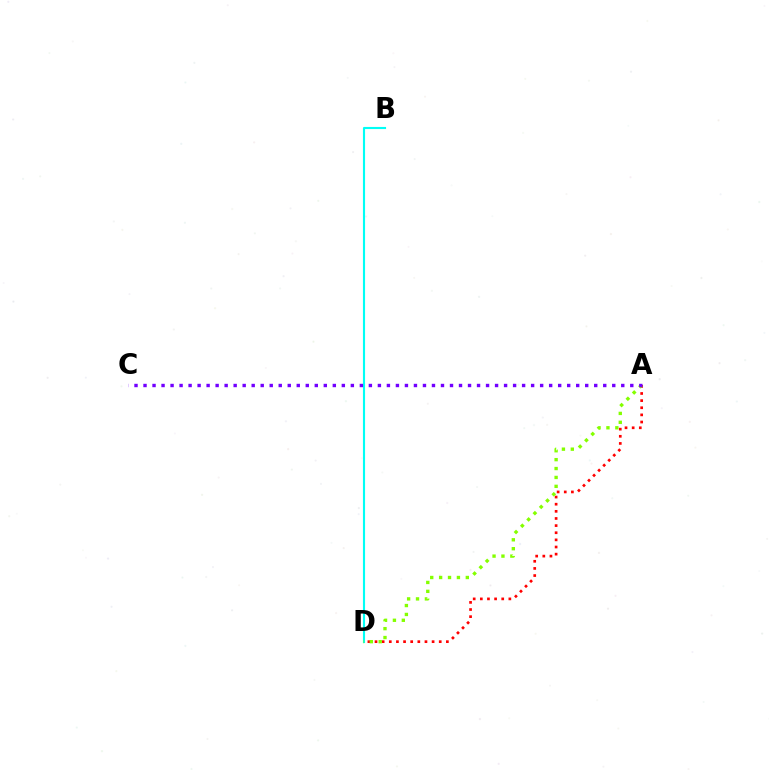{('B', 'D'): [{'color': '#00fff6', 'line_style': 'solid', 'thickness': 1.53}], ('A', 'D'): [{'color': '#ff0000', 'line_style': 'dotted', 'thickness': 1.94}, {'color': '#84ff00', 'line_style': 'dotted', 'thickness': 2.42}], ('A', 'C'): [{'color': '#7200ff', 'line_style': 'dotted', 'thickness': 2.45}]}